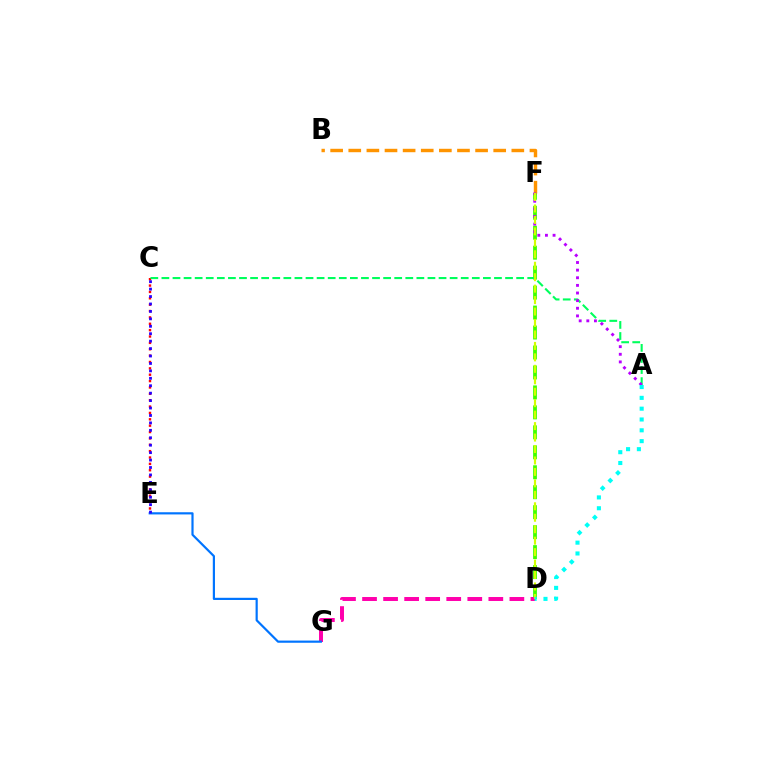{('C', 'E'): [{'color': '#ff0000', 'line_style': 'dotted', 'thickness': 1.73}, {'color': '#2500ff', 'line_style': 'dotted', 'thickness': 2.02}], ('D', 'F'): [{'color': '#3dff00', 'line_style': 'dashed', 'thickness': 2.71}, {'color': '#d1ff00', 'line_style': 'dashed', 'thickness': 1.56}], ('D', 'G'): [{'color': '#ff00ac', 'line_style': 'dashed', 'thickness': 2.86}], ('A', 'C'): [{'color': '#00ff5c', 'line_style': 'dashed', 'thickness': 1.51}], ('E', 'G'): [{'color': '#0074ff', 'line_style': 'solid', 'thickness': 1.58}], ('B', 'F'): [{'color': '#ff9400', 'line_style': 'dashed', 'thickness': 2.46}], ('A', 'F'): [{'color': '#b900ff', 'line_style': 'dotted', 'thickness': 2.07}], ('A', 'D'): [{'color': '#00fff6', 'line_style': 'dotted', 'thickness': 2.94}]}